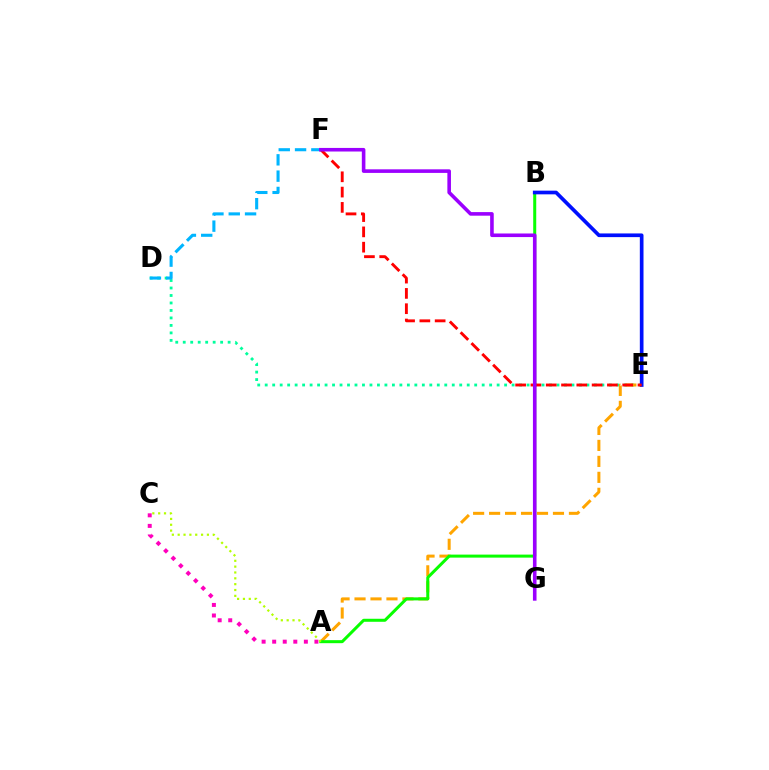{('D', 'E'): [{'color': '#00ff9d', 'line_style': 'dotted', 'thickness': 2.03}], ('A', 'E'): [{'color': '#ffa500', 'line_style': 'dashed', 'thickness': 2.17}], ('D', 'F'): [{'color': '#00b5ff', 'line_style': 'dashed', 'thickness': 2.22}], ('A', 'B'): [{'color': '#08ff00', 'line_style': 'solid', 'thickness': 2.17}], ('B', 'E'): [{'color': '#0010ff', 'line_style': 'solid', 'thickness': 2.65}], ('A', 'C'): [{'color': '#ff00bd', 'line_style': 'dotted', 'thickness': 2.87}, {'color': '#b3ff00', 'line_style': 'dotted', 'thickness': 1.59}], ('E', 'F'): [{'color': '#ff0000', 'line_style': 'dashed', 'thickness': 2.08}], ('F', 'G'): [{'color': '#9b00ff', 'line_style': 'solid', 'thickness': 2.58}]}